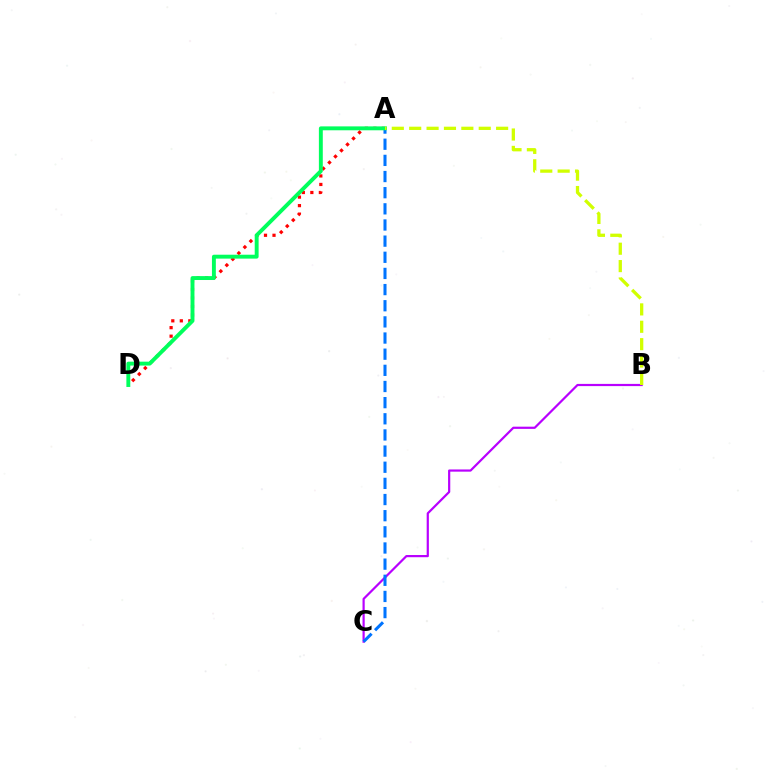{('B', 'C'): [{'color': '#b900ff', 'line_style': 'solid', 'thickness': 1.58}], ('A', 'C'): [{'color': '#0074ff', 'line_style': 'dashed', 'thickness': 2.19}], ('A', 'D'): [{'color': '#ff0000', 'line_style': 'dotted', 'thickness': 2.31}, {'color': '#00ff5c', 'line_style': 'solid', 'thickness': 2.81}], ('A', 'B'): [{'color': '#d1ff00', 'line_style': 'dashed', 'thickness': 2.36}]}